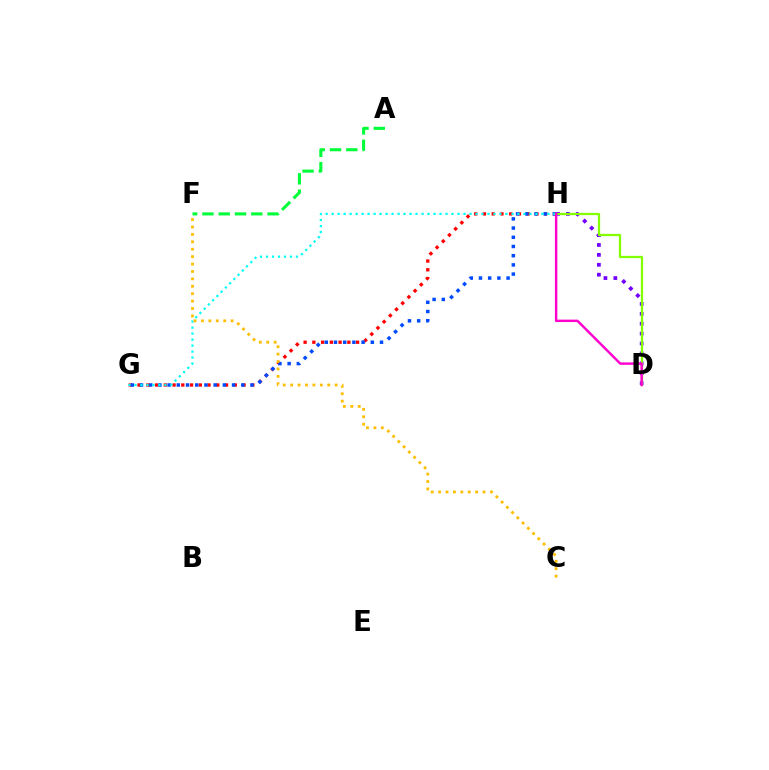{('G', 'H'): [{'color': '#ff0000', 'line_style': 'dotted', 'thickness': 2.38}, {'color': '#004bff', 'line_style': 'dotted', 'thickness': 2.5}, {'color': '#00fff6', 'line_style': 'dotted', 'thickness': 1.63}], ('D', 'H'): [{'color': '#7200ff', 'line_style': 'dotted', 'thickness': 2.69}, {'color': '#84ff00', 'line_style': 'solid', 'thickness': 1.63}, {'color': '#ff00cf', 'line_style': 'solid', 'thickness': 1.75}], ('A', 'F'): [{'color': '#00ff39', 'line_style': 'dashed', 'thickness': 2.21}], ('C', 'F'): [{'color': '#ffbd00', 'line_style': 'dotted', 'thickness': 2.01}]}